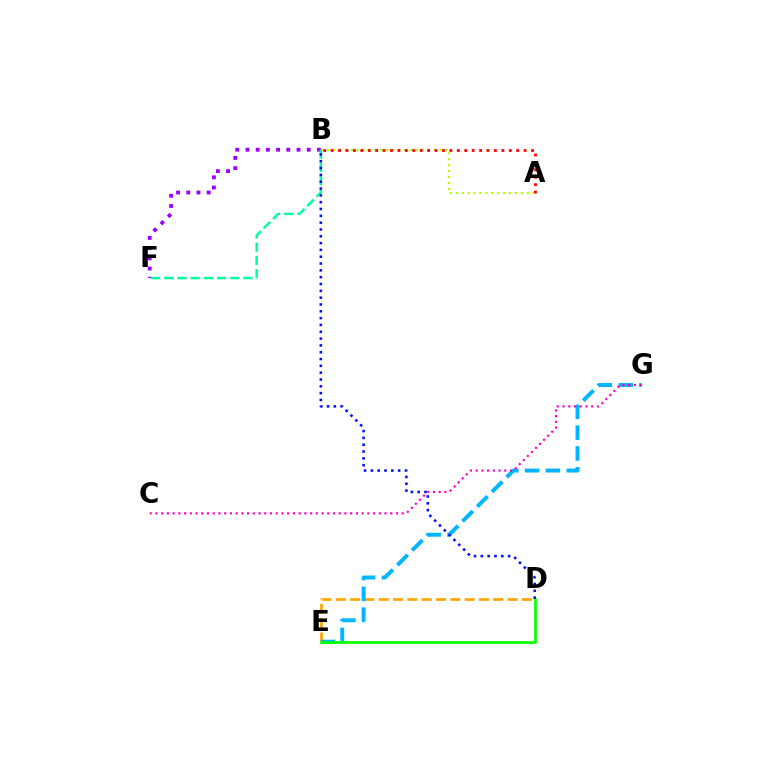{('A', 'B'): [{'color': '#b3ff00', 'line_style': 'dotted', 'thickness': 1.61}, {'color': '#ff0000', 'line_style': 'dotted', 'thickness': 2.02}], ('B', 'F'): [{'color': '#9b00ff', 'line_style': 'dotted', 'thickness': 2.77}, {'color': '#00ff9d', 'line_style': 'dashed', 'thickness': 1.79}], ('D', 'E'): [{'color': '#ffa500', 'line_style': 'dashed', 'thickness': 1.95}, {'color': '#08ff00', 'line_style': 'solid', 'thickness': 1.95}], ('E', 'G'): [{'color': '#00b5ff', 'line_style': 'dashed', 'thickness': 2.83}], ('C', 'G'): [{'color': '#ff00bd', 'line_style': 'dotted', 'thickness': 1.56}], ('B', 'D'): [{'color': '#0010ff', 'line_style': 'dotted', 'thickness': 1.85}]}